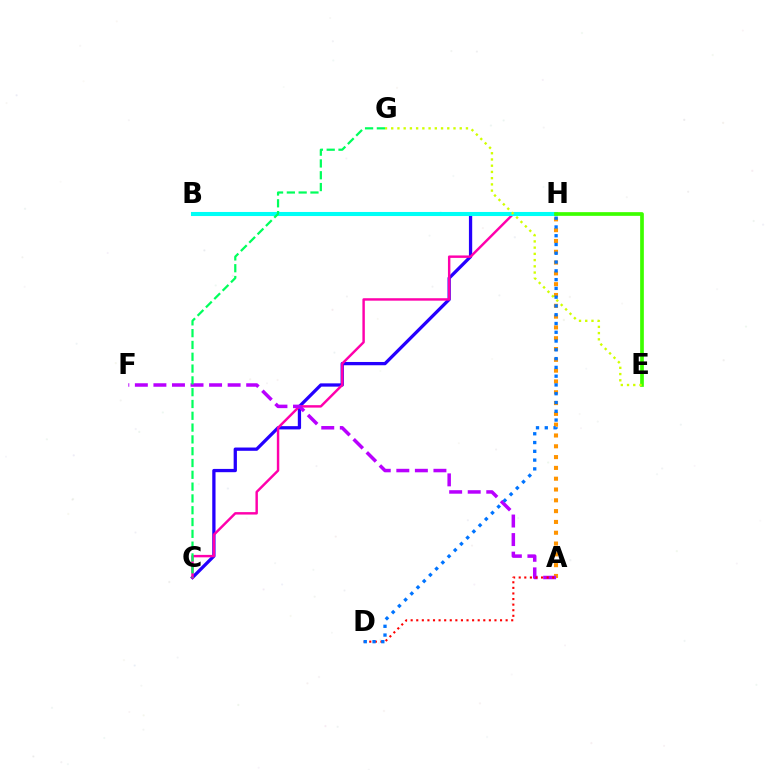{('C', 'H'): [{'color': '#2500ff', 'line_style': 'solid', 'thickness': 2.36}, {'color': '#ff00ac', 'line_style': 'solid', 'thickness': 1.76}], ('B', 'H'): [{'color': '#00fff6', 'line_style': 'solid', 'thickness': 2.93}], ('E', 'H'): [{'color': '#3dff00', 'line_style': 'solid', 'thickness': 2.67}], ('A', 'H'): [{'color': '#ff9400', 'line_style': 'dotted', 'thickness': 2.94}], ('A', 'F'): [{'color': '#b900ff', 'line_style': 'dashed', 'thickness': 2.52}], ('C', 'G'): [{'color': '#00ff5c', 'line_style': 'dashed', 'thickness': 1.6}], ('A', 'D'): [{'color': '#ff0000', 'line_style': 'dotted', 'thickness': 1.52}], ('D', 'H'): [{'color': '#0074ff', 'line_style': 'dotted', 'thickness': 2.38}], ('E', 'G'): [{'color': '#d1ff00', 'line_style': 'dotted', 'thickness': 1.69}]}